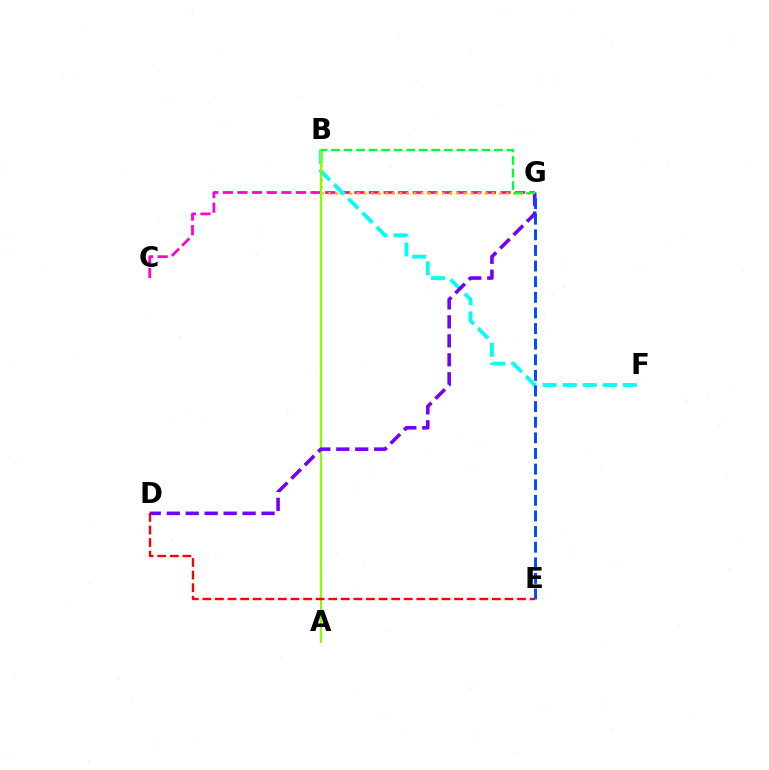{('C', 'G'): [{'color': '#ff00cf', 'line_style': 'dashed', 'thickness': 1.98}], ('B', 'G'): [{'color': '#ffbd00', 'line_style': 'dotted', 'thickness': 1.93}, {'color': '#00ff39', 'line_style': 'dashed', 'thickness': 1.7}], ('B', 'F'): [{'color': '#00fff6', 'line_style': 'dashed', 'thickness': 2.73}], ('A', 'B'): [{'color': '#84ff00', 'line_style': 'solid', 'thickness': 1.54}], ('D', 'G'): [{'color': '#7200ff', 'line_style': 'dashed', 'thickness': 2.58}], ('D', 'E'): [{'color': '#ff0000', 'line_style': 'dashed', 'thickness': 1.71}], ('E', 'G'): [{'color': '#004bff', 'line_style': 'dashed', 'thickness': 2.12}]}